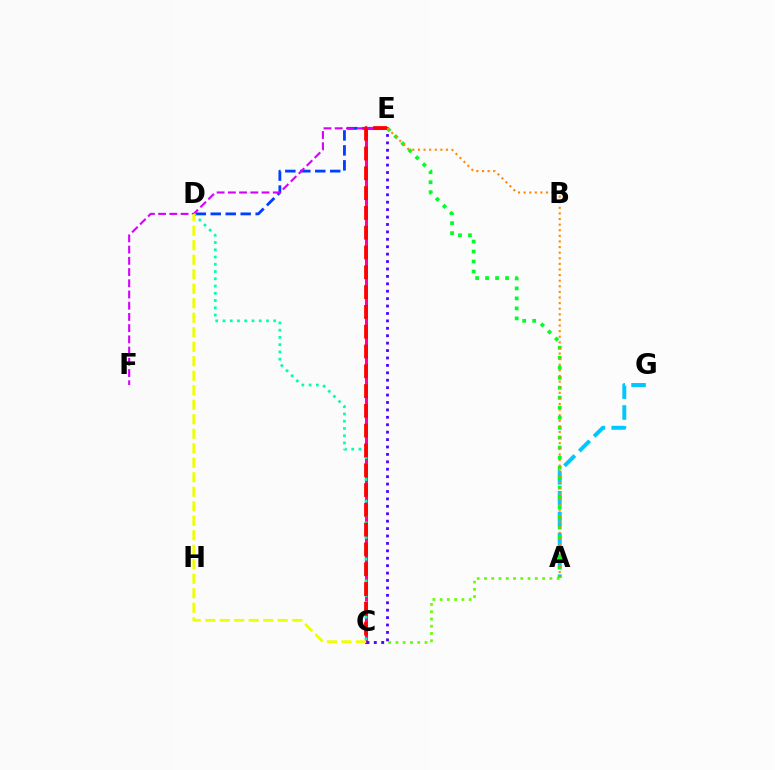{('D', 'E'): [{'color': '#003fff', 'line_style': 'dashed', 'thickness': 2.03}], ('A', 'C'): [{'color': '#66ff00', 'line_style': 'dotted', 'thickness': 1.97}], ('C', 'E'): [{'color': '#ff00a0', 'line_style': 'solid', 'thickness': 2.19}, {'color': '#4f00ff', 'line_style': 'dotted', 'thickness': 2.02}, {'color': '#ff0000', 'line_style': 'dashed', 'thickness': 2.69}], ('E', 'F'): [{'color': '#d600ff', 'line_style': 'dashed', 'thickness': 1.52}], ('C', 'D'): [{'color': '#00ffaf', 'line_style': 'dotted', 'thickness': 1.97}, {'color': '#eeff00', 'line_style': 'dashed', 'thickness': 1.97}], ('A', 'G'): [{'color': '#00c7ff', 'line_style': 'dashed', 'thickness': 2.83}], ('A', 'E'): [{'color': '#00ff27', 'line_style': 'dotted', 'thickness': 2.71}, {'color': '#ff8800', 'line_style': 'dotted', 'thickness': 1.52}]}